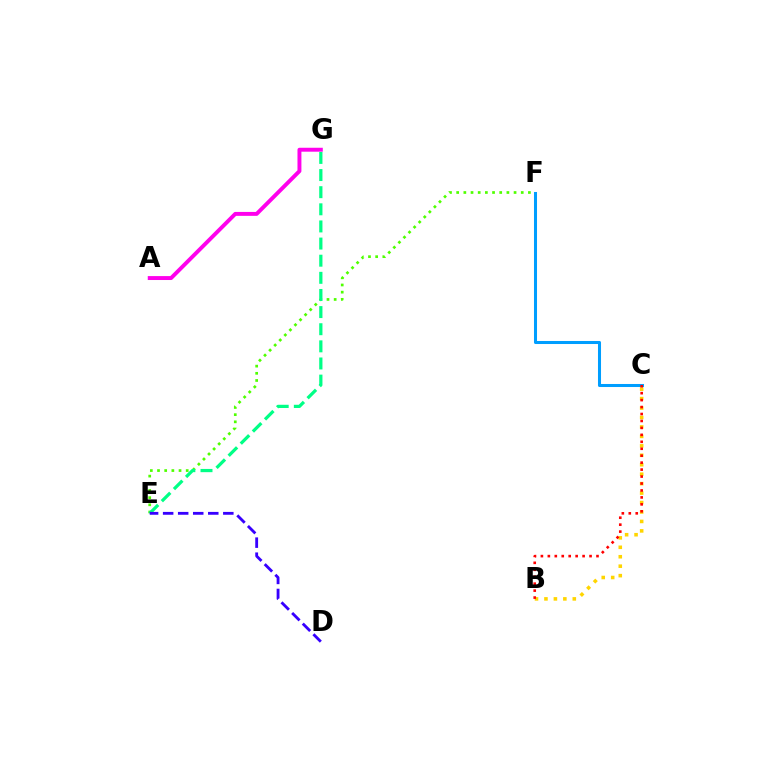{('B', 'C'): [{'color': '#ffd500', 'line_style': 'dotted', 'thickness': 2.57}, {'color': '#ff0000', 'line_style': 'dotted', 'thickness': 1.89}], ('A', 'G'): [{'color': '#ff00ed', 'line_style': 'solid', 'thickness': 2.83}], ('E', 'F'): [{'color': '#4fff00', 'line_style': 'dotted', 'thickness': 1.95}], ('C', 'F'): [{'color': '#009eff', 'line_style': 'solid', 'thickness': 2.19}], ('E', 'G'): [{'color': '#00ff86', 'line_style': 'dashed', 'thickness': 2.33}], ('D', 'E'): [{'color': '#3700ff', 'line_style': 'dashed', 'thickness': 2.04}]}